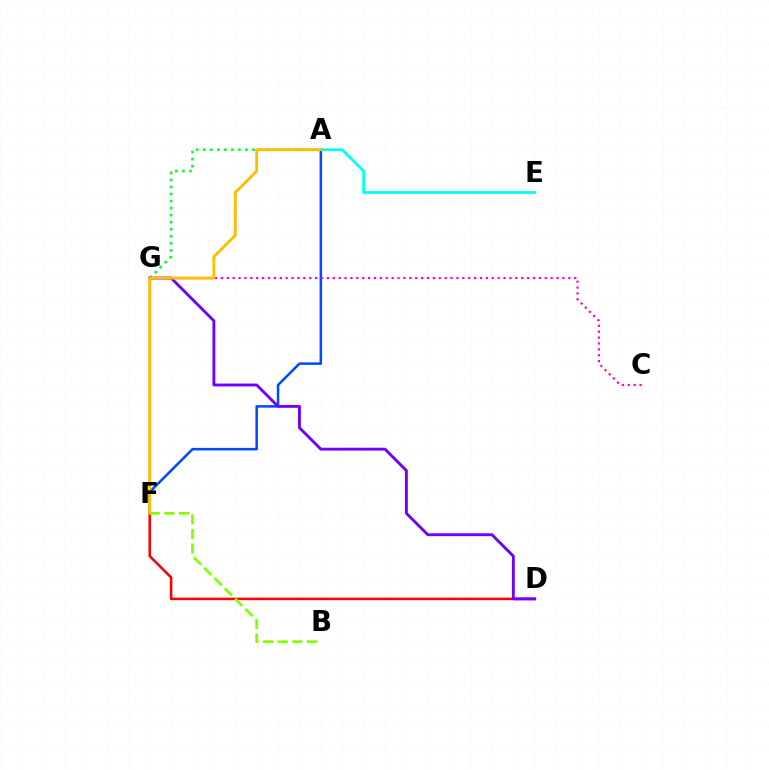{('A', 'G'): [{'color': '#00ff39', 'line_style': 'dotted', 'thickness': 1.91}], ('D', 'F'): [{'color': '#ff0000', 'line_style': 'solid', 'thickness': 1.82}], ('A', 'E'): [{'color': '#00fff6', 'line_style': 'solid', 'thickness': 1.98}], ('B', 'F'): [{'color': '#84ff00', 'line_style': 'dashed', 'thickness': 1.98}], ('A', 'F'): [{'color': '#004bff', 'line_style': 'solid', 'thickness': 1.82}, {'color': '#ffbd00', 'line_style': 'solid', 'thickness': 2.08}], ('D', 'G'): [{'color': '#7200ff', 'line_style': 'solid', 'thickness': 2.07}], ('C', 'G'): [{'color': '#ff00cf', 'line_style': 'dotted', 'thickness': 1.6}]}